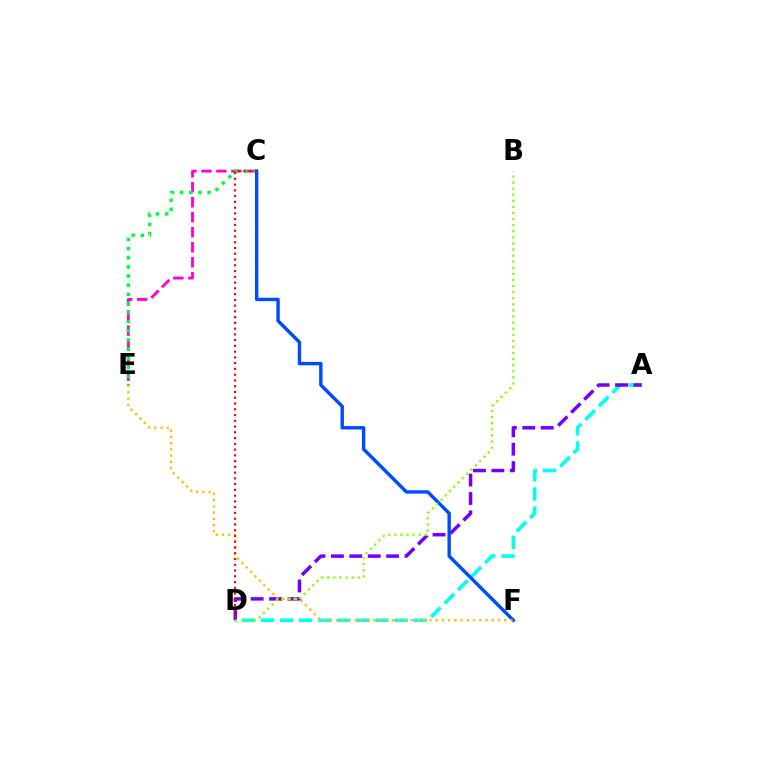{('C', 'E'): [{'color': '#ff00cf', 'line_style': 'dashed', 'thickness': 2.04}, {'color': '#00ff39', 'line_style': 'dotted', 'thickness': 2.48}], ('A', 'D'): [{'color': '#00fff6', 'line_style': 'dashed', 'thickness': 2.59}, {'color': '#7200ff', 'line_style': 'dashed', 'thickness': 2.5}], ('C', 'F'): [{'color': '#004bff', 'line_style': 'solid', 'thickness': 2.45}], ('E', 'F'): [{'color': '#ffbd00', 'line_style': 'dotted', 'thickness': 1.69}], ('B', 'D'): [{'color': '#84ff00', 'line_style': 'dotted', 'thickness': 1.65}], ('C', 'D'): [{'color': '#ff0000', 'line_style': 'dotted', 'thickness': 1.56}]}